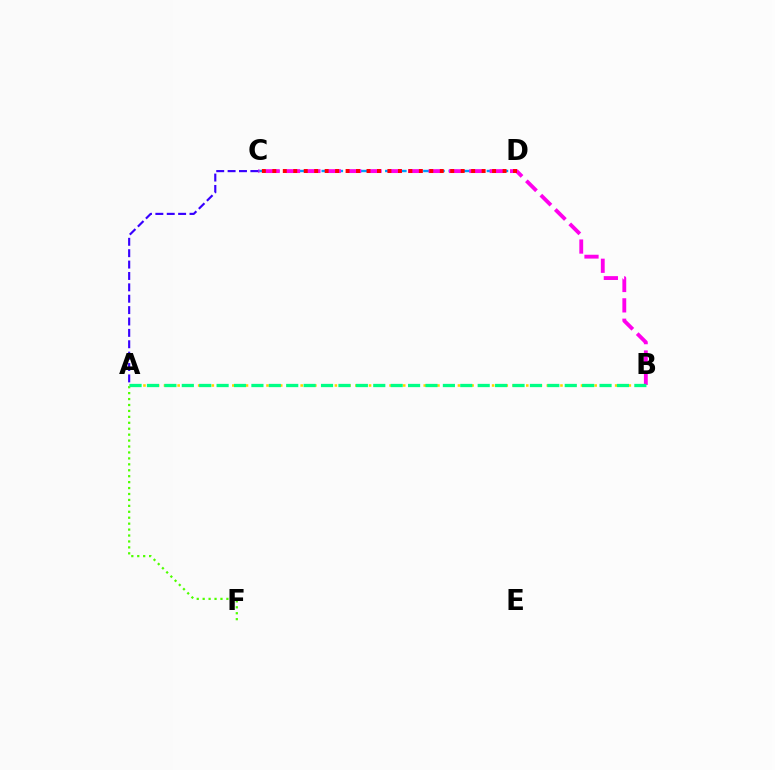{('C', 'D'): [{'color': '#009eff', 'line_style': 'dashed', 'thickness': 1.73}, {'color': '#ff0000', 'line_style': 'dotted', 'thickness': 2.84}], ('B', 'C'): [{'color': '#ff00ed', 'line_style': 'dashed', 'thickness': 2.77}], ('A', 'F'): [{'color': '#4fff00', 'line_style': 'dotted', 'thickness': 1.61}], ('A', 'B'): [{'color': '#ffd500', 'line_style': 'dotted', 'thickness': 1.86}, {'color': '#00ff86', 'line_style': 'dashed', 'thickness': 2.36}], ('A', 'C'): [{'color': '#3700ff', 'line_style': 'dashed', 'thickness': 1.55}]}